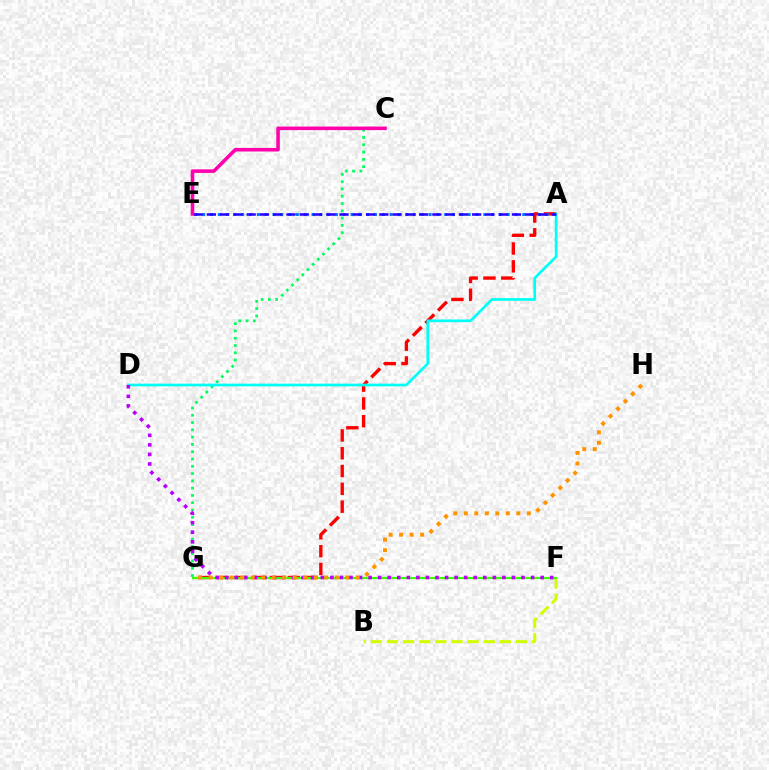{('A', 'G'): [{'color': '#ff0000', 'line_style': 'dashed', 'thickness': 2.42}], ('C', 'G'): [{'color': '#00ff5c', 'line_style': 'dotted', 'thickness': 1.98}], ('A', 'E'): [{'color': '#0074ff', 'line_style': 'dotted', 'thickness': 2.12}, {'color': '#2500ff', 'line_style': 'dashed', 'thickness': 1.8}], ('B', 'F'): [{'color': '#d1ff00', 'line_style': 'dashed', 'thickness': 2.19}], ('A', 'D'): [{'color': '#00fff6', 'line_style': 'solid', 'thickness': 1.94}], ('F', 'G'): [{'color': '#3dff00', 'line_style': 'solid', 'thickness': 1.56}], ('D', 'F'): [{'color': '#b900ff', 'line_style': 'dotted', 'thickness': 2.6}], ('C', 'E'): [{'color': '#ff00ac', 'line_style': 'solid', 'thickness': 2.57}], ('G', 'H'): [{'color': '#ff9400', 'line_style': 'dotted', 'thickness': 2.85}]}